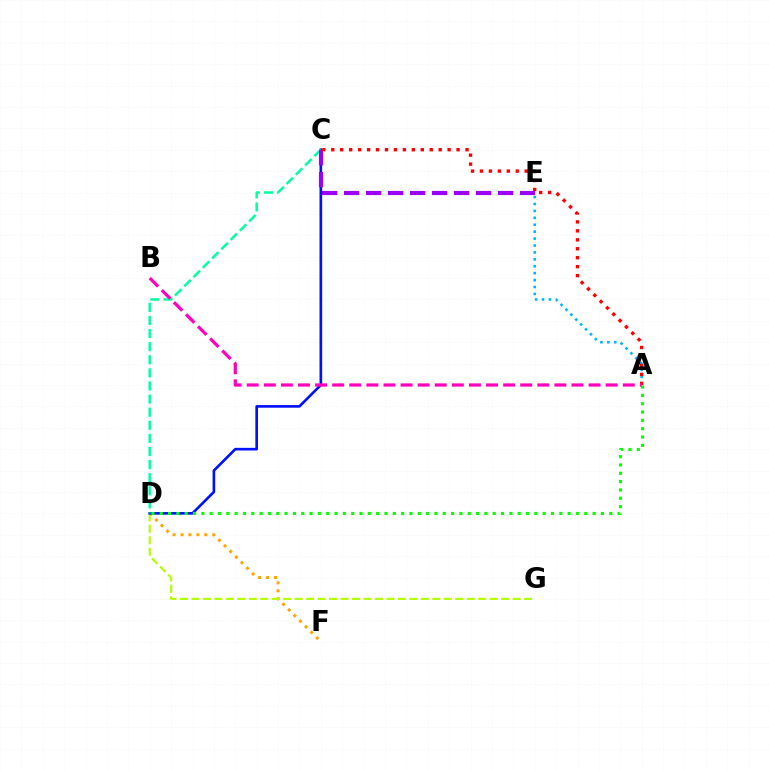{('D', 'F'): [{'color': '#ffa500', 'line_style': 'dotted', 'thickness': 2.16}], ('A', 'E'): [{'color': '#00b5ff', 'line_style': 'dotted', 'thickness': 1.88}], ('D', 'G'): [{'color': '#b3ff00', 'line_style': 'dashed', 'thickness': 1.56}], ('C', 'D'): [{'color': '#0010ff', 'line_style': 'solid', 'thickness': 1.91}, {'color': '#00ff9d', 'line_style': 'dashed', 'thickness': 1.78}], ('A', 'D'): [{'color': '#08ff00', 'line_style': 'dotted', 'thickness': 2.26}], ('C', 'E'): [{'color': '#9b00ff', 'line_style': 'dashed', 'thickness': 2.99}], ('A', 'C'): [{'color': '#ff0000', 'line_style': 'dotted', 'thickness': 2.43}], ('A', 'B'): [{'color': '#ff00bd', 'line_style': 'dashed', 'thickness': 2.32}]}